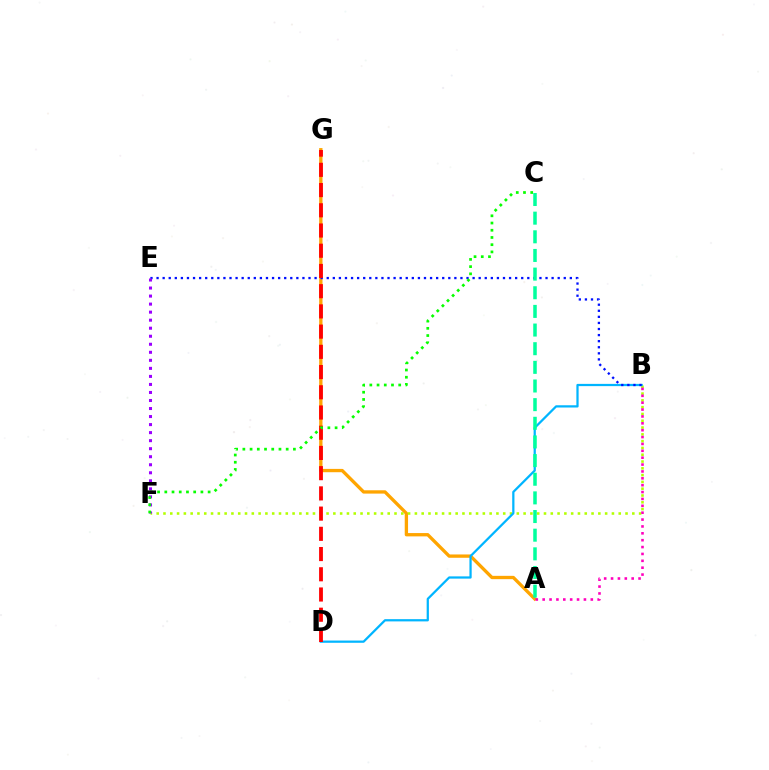{('A', 'G'): [{'color': '#ffa500', 'line_style': 'solid', 'thickness': 2.39}], ('B', 'F'): [{'color': '#b3ff00', 'line_style': 'dotted', 'thickness': 1.85}], ('B', 'D'): [{'color': '#00b5ff', 'line_style': 'solid', 'thickness': 1.62}], ('B', 'E'): [{'color': '#0010ff', 'line_style': 'dotted', 'thickness': 1.65}], ('D', 'G'): [{'color': '#ff0000', 'line_style': 'dashed', 'thickness': 2.75}], ('E', 'F'): [{'color': '#9b00ff', 'line_style': 'dotted', 'thickness': 2.18}], ('C', 'F'): [{'color': '#08ff00', 'line_style': 'dotted', 'thickness': 1.96}], ('A', 'B'): [{'color': '#ff00bd', 'line_style': 'dotted', 'thickness': 1.87}], ('A', 'C'): [{'color': '#00ff9d', 'line_style': 'dashed', 'thickness': 2.53}]}